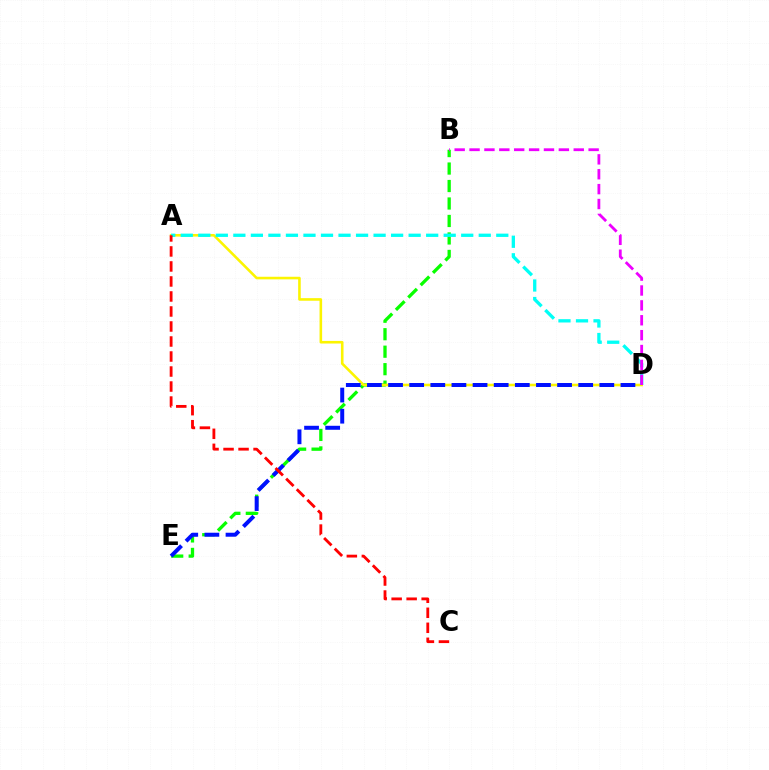{('B', 'E'): [{'color': '#08ff00', 'line_style': 'dashed', 'thickness': 2.37}], ('A', 'D'): [{'color': '#fcf500', 'line_style': 'solid', 'thickness': 1.87}, {'color': '#00fff6', 'line_style': 'dashed', 'thickness': 2.38}], ('D', 'E'): [{'color': '#0010ff', 'line_style': 'dashed', 'thickness': 2.87}], ('A', 'C'): [{'color': '#ff0000', 'line_style': 'dashed', 'thickness': 2.04}], ('B', 'D'): [{'color': '#ee00ff', 'line_style': 'dashed', 'thickness': 2.02}]}